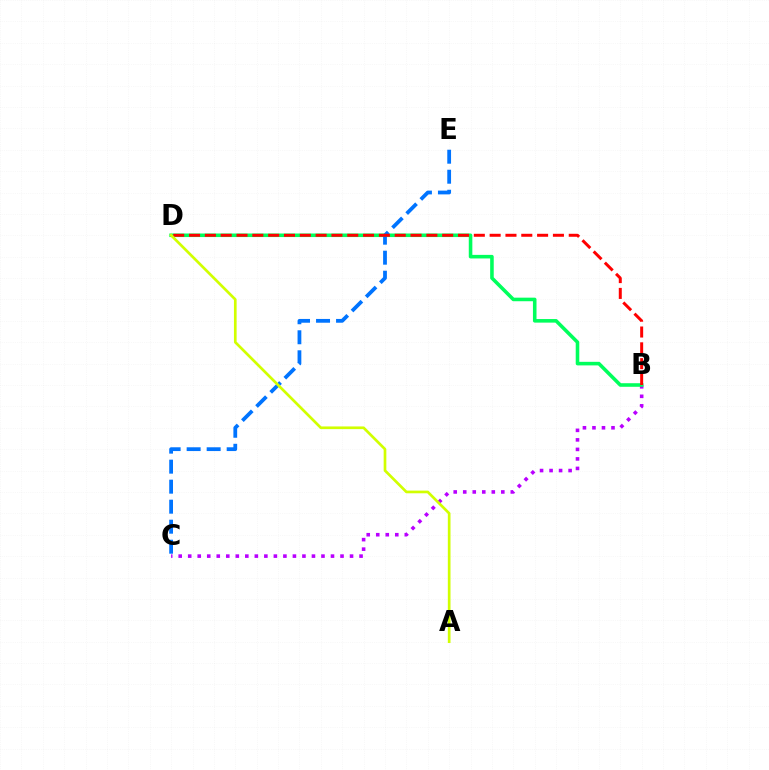{('B', 'C'): [{'color': '#b900ff', 'line_style': 'dotted', 'thickness': 2.59}], ('B', 'D'): [{'color': '#00ff5c', 'line_style': 'solid', 'thickness': 2.57}, {'color': '#ff0000', 'line_style': 'dashed', 'thickness': 2.15}], ('C', 'E'): [{'color': '#0074ff', 'line_style': 'dashed', 'thickness': 2.72}], ('A', 'D'): [{'color': '#d1ff00', 'line_style': 'solid', 'thickness': 1.93}]}